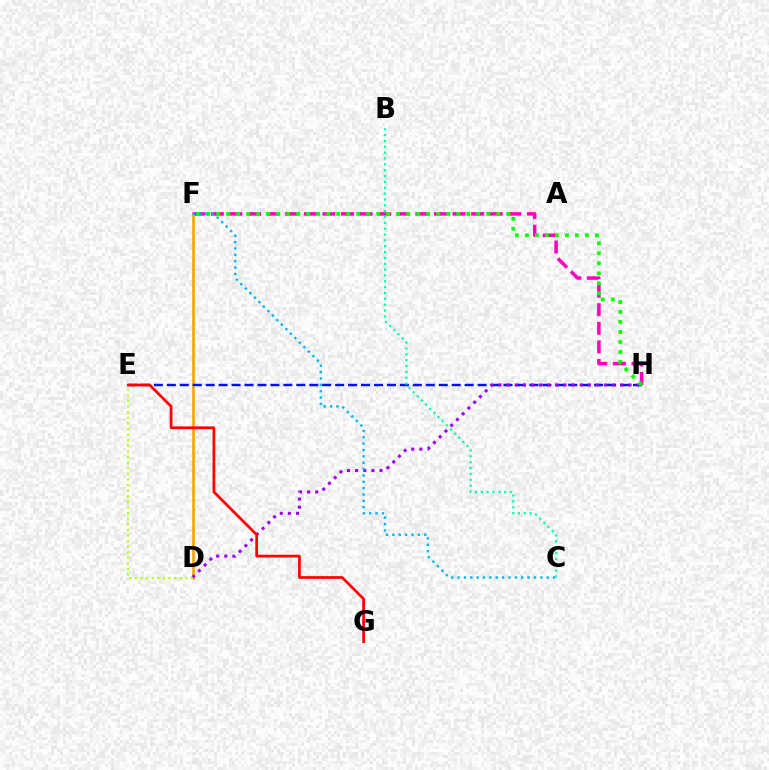{('F', 'H'): [{'color': '#ff00bd', 'line_style': 'dashed', 'thickness': 2.53}, {'color': '#08ff00', 'line_style': 'dotted', 'thickness': 2.72}], ('D', 'F'): [{'color': '#ffa500', 'line_style': 'solid', 'thickness': 1.94}], ('E', 'H'): [{'color': '#0010ff', 'line_style': 'dashed', 'thickness': 1.76}], ('D', 'H'): [{'color': '#9b00ff', 'line_style': 'dotted', 'thickness': 2.21}], ('B', 'C'): [{'color': '#00ff9d', 'line_style': 'dotted', 'thickness': 1.59}], ('C', 'F'): [{'color': '#00b5ff', 'line_style': 'dotted', 'thickness': 1.73}], ('E', 'G'): [{'color': '#ff0000', 'line_style': 'solid', 'thickness': 1.96}], ('D', 'E'): [{'color': '#b3ff00', 'line_style': 'dotted', 'thickness': 1.52}]}